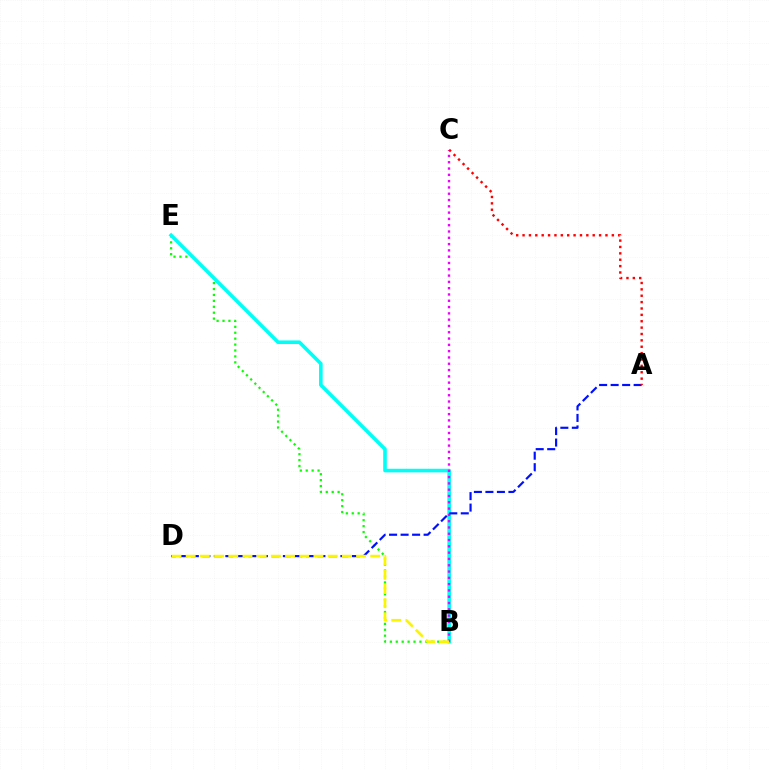{('B', 'E'): [{'color': '#08ff00', 'line_style': 'dotted', 'thickness': 1.61}, {'color': '#00fff6', 'line_style': 'solid', 'thickness': 2.58}], ('B', 'C'): [{'color': '#ee00ff', 'line_style': 'dotted', 'thickness': 1.71}], ('A', 'D'): [{'color': '#0010ff', 'line_style': 'dashed', 'thickness': 1.56}], ('B', 'D'): [{'color': '#fcf500', 'line_style': 'dashed', 'thickness': 1.93}], ('A', 'C'): [{'color': '#ff0000', 'line_style': 'dotted', 'thickness': 1.73}]}